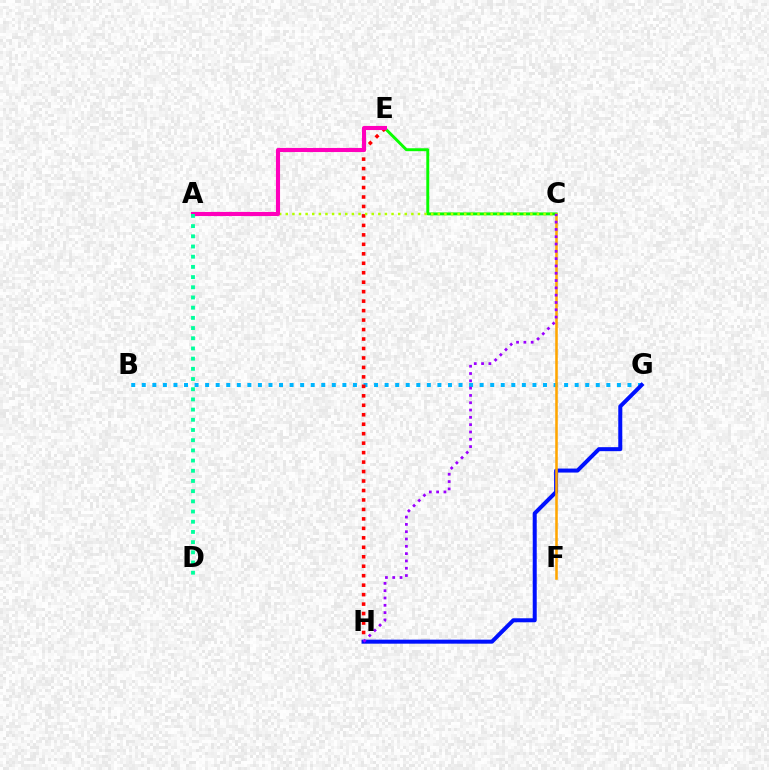{('C', 'E'): [{'color': '#08ff00', 'line_style': 'solid', 'thickness': 2.11}], ('B', 'G'): [{'color': '#00b5ff', 'line_style': 'dotted', 'thickness': 2.87}], ('E', 'H'): [{'color': '#ff0000', 'line_style': 'dotted', 'thickness': 2.57}], ('A', 'C'): [{'color': '#b3ff00', 'line_style': 'dotted', 'thickness': 1.8}], ('A', 'E'): [{'color': '#ff00bd', 'line_style': 'solid', 'thickness': 2.95}], ('G', 'H'): [{'color': '#0010ff', 'line_style': 'solid', 'thickness': 2.88}], ('A', 'D'): [{'color': '#00ff9d', 'line_style': 'dotted', 'thickness': 2.77}], ('C', 'F'): [{'color': '#ffa500', 'line_style': 'solid', 'thickness': 1.84}], ('C', 'H'): [{'color': '#9b00ff', 'line_style': 'dotted', 'thickness': 1.99}]}